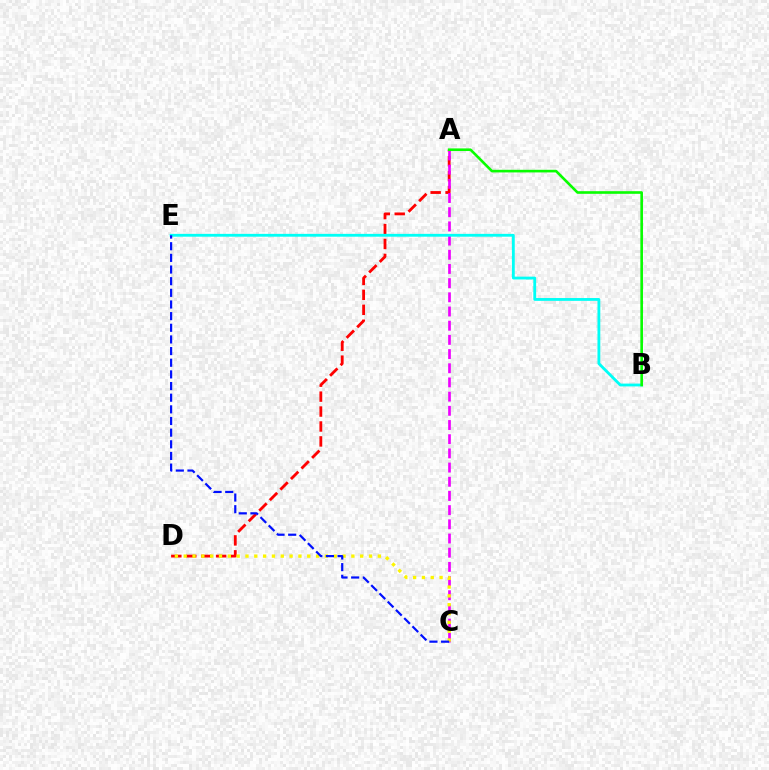{('A', 'D'): [{'color': '#ff0000', 'line_style': 'dashed', 'thickness': 2.03}], ('A', 'C'): [{'color': '#ee00ff', 'line_style': 'dashed', 'thickness': 1.93}], ('B', 'E'): [{'color': '#00fff6', 'line_style': 'solid', 'thickness': 2.03}], ('C', 'D'): [{'color': '#fcf500', 'line_style': 'dotted', 'thickness': 2.4}], ('C', 'E'): [{'color': '#0010ff', 'line_style': 'dashed', 'thickness': 1.58}], ('A', 'B'): [{'color': '#08ff00', 'line_style': 'solid', 'thickness': 1.89}]}